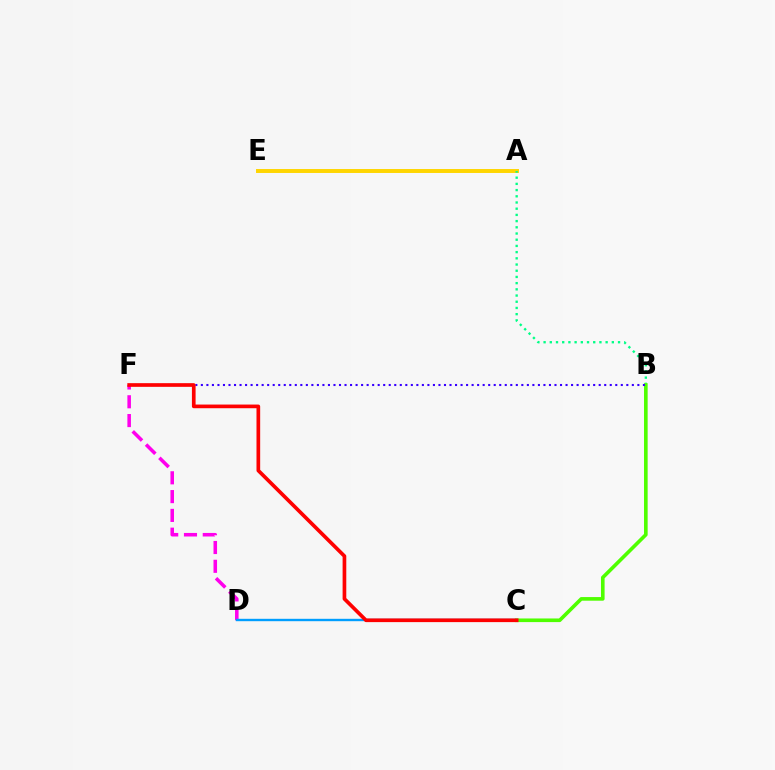{('A', 'E'): [{'color': '#ffd500', 'line_style': 'solid', 'thickness': 2.84}], ('D', 'F'): [{'color': '#ff00ed', 'line_style': 'dashed', 'thickness': 2.55}], ('A', 'B'): [{'color': '#00ff86', 'line_style': 'dotted', 'thickness': 1.69}], ('C', 'D'): [{'color': '#009eff', 'line_style': 'solid', 'thickness': 1.72}], ('B', 'C'): [{'color': '#4fff00', 'line_style': 'solid', 'thickness': 2.61}], ('B', 'F'): [{'color': '#3700ff', 'line_style': 'dotted', 'thickness': 1.5}], ('C', 'F'): [{'color': '#ff0000', 'line_style': 'solid', 'thickness': 2.65}]}